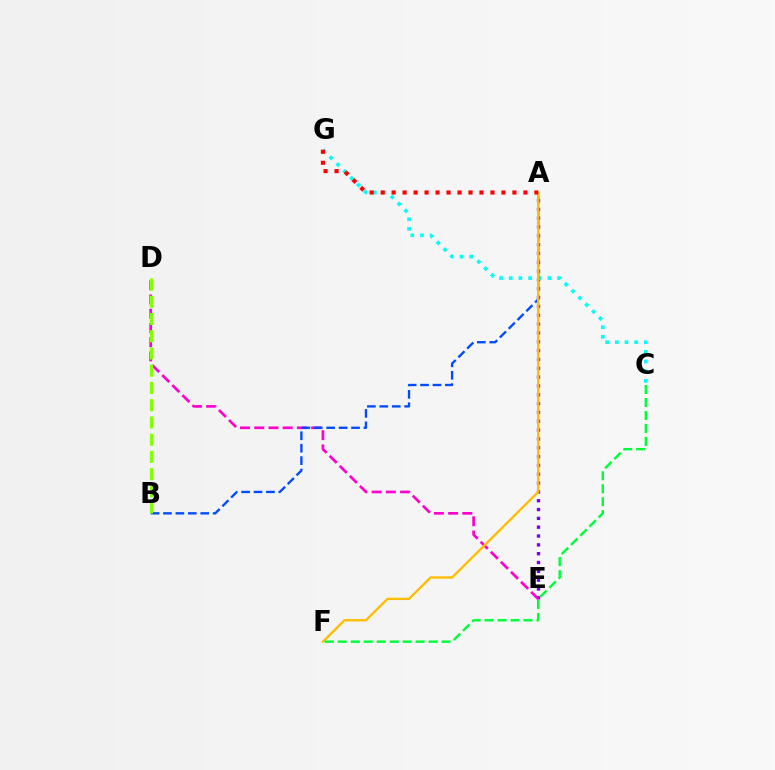{('A', 'E'): [{'color': '#7200ff', 'line_style': 'dotted', 'thickness': 2.4}], ('D', 'E'): [{'color': '#ff00cf', 'line_style': 'dashed', 'thickness': 1.93}], ('C', 'G'): [{'color': '#00fff6', 'line_style': 'dotted', 'thickness': 2.63}], ('A', 'B'): [{'color': '#004bff', 'line_style': 'dashed', 'thickness': 1.69}], ('A', 'F'): [{'color': '#ffbd00', 'line_style': 'solid', 'thickness': 1.69}], ('B', 'D'): [{'color': '#84ff00', 'line_style': 'dashed', 'thickness': 2.34}], ('A', 'G'): [{'color': '#ff0000', 'line_style': 'dotted', 'thickness': 2.98}], ('C', 'F'): [{'color': '#00ff39', 'line_style': 'dashed', 'thickness': 1.76}]}